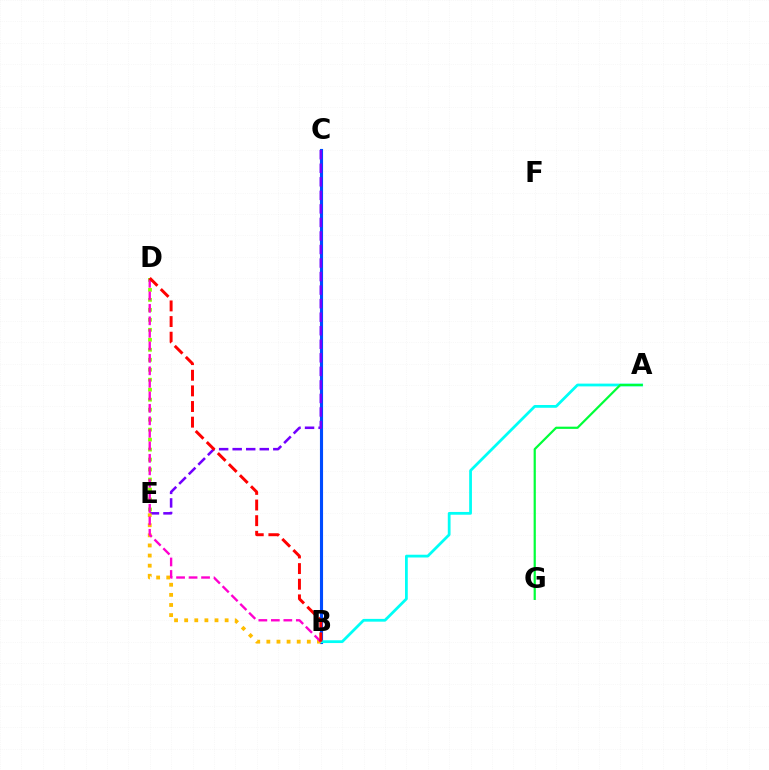{('B', 'C'): [{'color': '#004bff', 'line_style': 'solid', 'thickness': 2.24}], ('A', 'B'): [{'color': '#00fff6', 'line_style': 'solid', 'thickness': 1.99}], ('D', 'E'): [{'color': '#84ff00', 'line_style': 'dotted', 'thickness': 2.71}], ('C', 'E'): [{'color': '#7200ff', 'line_style': 'dashed', 'thickness': 1.84}], ('B', 'E'): [{'color': '#ffbd00', 'line_style': 'dotted', 'thickness': 2.75}], ('B', 'D'): [{'color': '#ff00cf', 'line_style': 'dashed', 'thickness': 1.7}, {'color': '#ff0000', 'line_style': 'dashed', 'thickness': 2.12}], ('A', 'G'): [{'color': '#00ff39', 'line_style': 'solid', 'thickness': 1.59}]}